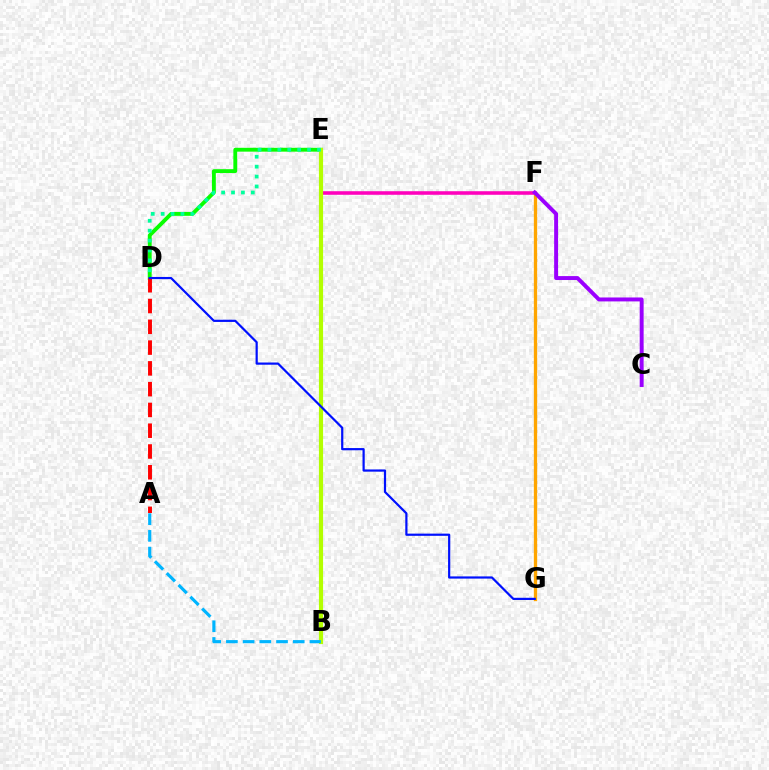{('D', 'E'): [{'color': '#08ff00', 'line_style': 'solid', 'thickness': 2.77}, {'color': '#00ff9d', 'line_style': 'dotted', 'thickness': 2.69}], ('E', 'F'): [{'color': '#ff00bd', 'line_style': 'solid', 'thickness': 2.57}], ('B', 'E'): [{'color': '#b3ff00', 'line_style': 'solid', 'thickness': 2.99}], ('A', 'D'): [{'color': '#ff0000', 'line_style': 'dashed', 'thickness': 2.82}], ('F', 'G'): [{'color': '#ffa500', 'line_style': 'solid', 'thickness': 2.38}], ('D', 'G'): [{'color': '#0010ff', 'line_style': 'solid', 'thickness': 1.59}], ('A', 'B'): [{'color': '#00b5ff', 'line_style': 'dashed', 'thickness': 2.27}], ('C', 'F'): [{'color': '#9b00ff', 'line_style': 'solid', 'thickness': 2.83}]}